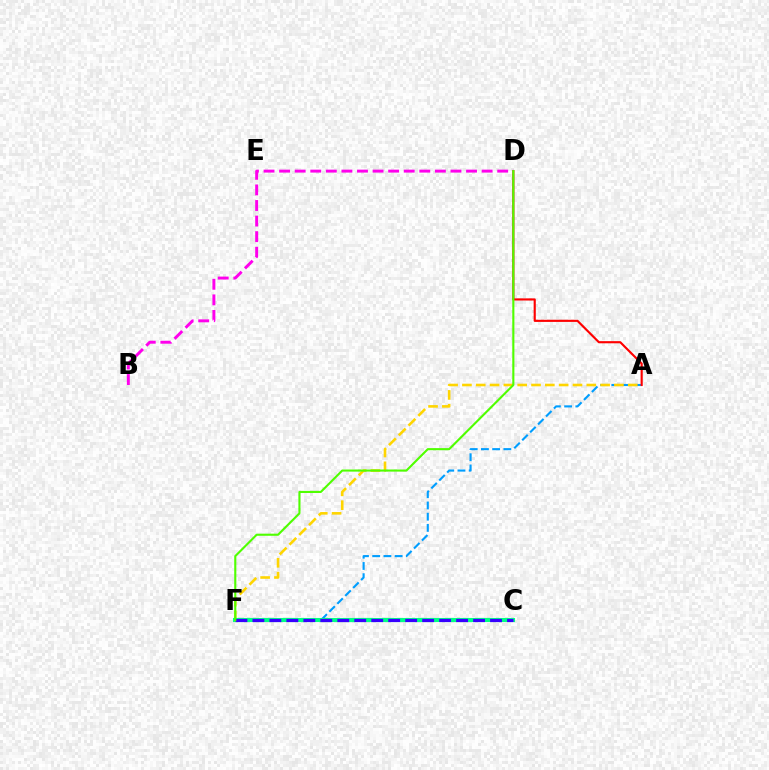{('A', 'F'): [{'color': '#009eff', 'line_style': 'dashed', 'thickness': 1.52}, {'color': '#ffd500', 'line_style': 'dashed', 'thickness': 1.88}], ('A', 'D'): [{'color': '#ff0000', 'line_style': 'solid', 'thickness': 1.54}], ('B', 'D'): [{'color': '#ff00ed', 'line_style': 'dashed', 'thickness': 2.12}], ('C', 'F'): [{'color': '#00ff86', 'line_style': 'solid', 'thickness': 2.96}, {'color': '#3700ff', 'line_style': 'dashed', 'thickness': 2.31}], ('D', 'F'): [{'color': '#4fff00', 'line_style': 'solid', 'thickness': 1.52}]}